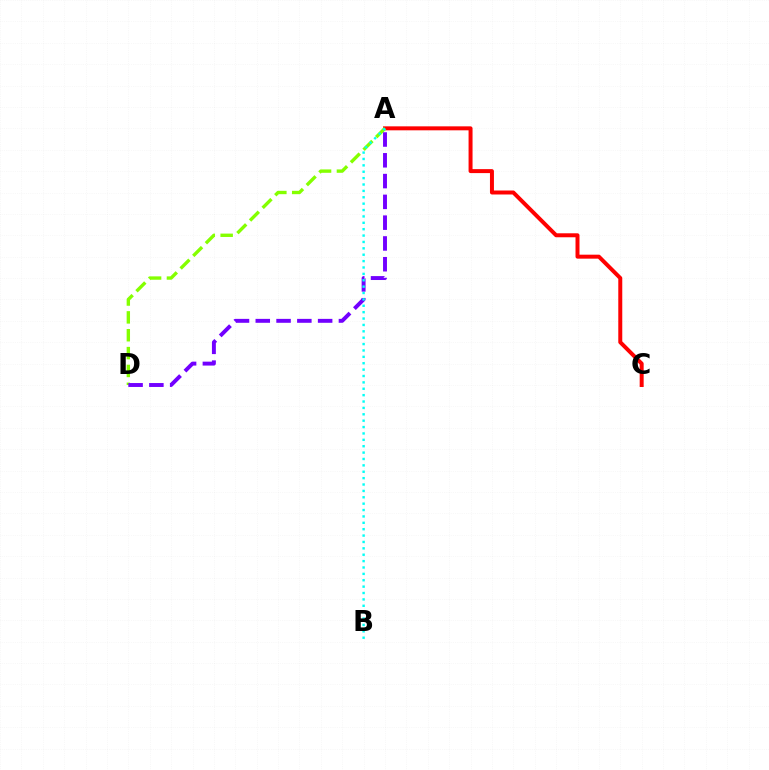{('A', 'C'): [{'color': '#ff0000', 'line_style': 'solid', 'thickness': 2.86}], ('A', 'D'): [{'color': '#84ff00', 'line_style': 'dashed', 'thickness': 2.43}, {'color': '#7200ff', 'line_style': 'dashed', 'thickness': 2.82}], ('A', 'B'): [{'color': '#00fff6', 'line_style': 'dotted', 'thickness': 1.73}]}